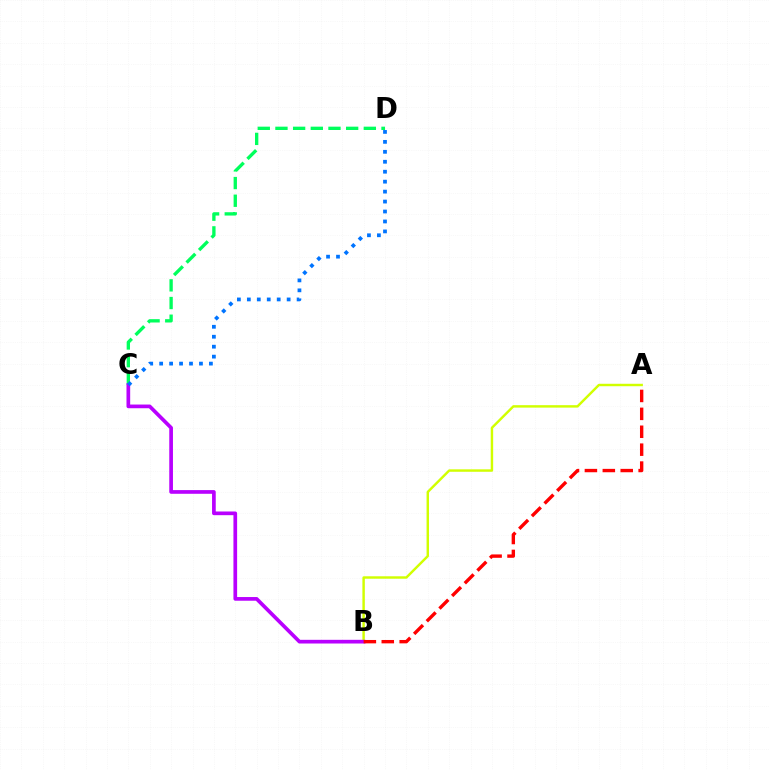{('C', 'D'): [{'color': '#00ff5c', 'line_style': 'dashed', 'thickness': 2.4}, {'color': '#0074ff', 'line_style': 'dotted', 'thickness': 2.7}], ('A', 'B'): [{'color': '#d1ff00', 'line_style': 'solid', 'thickness': 1.76}, {'color': '#ff0000', 'line_style': 'dashed', 'thickness': 2.43}], ('B', 'C'): [{'color': '#b900ff', 'line_style': 'solid', 'thickness': 2.66}]}